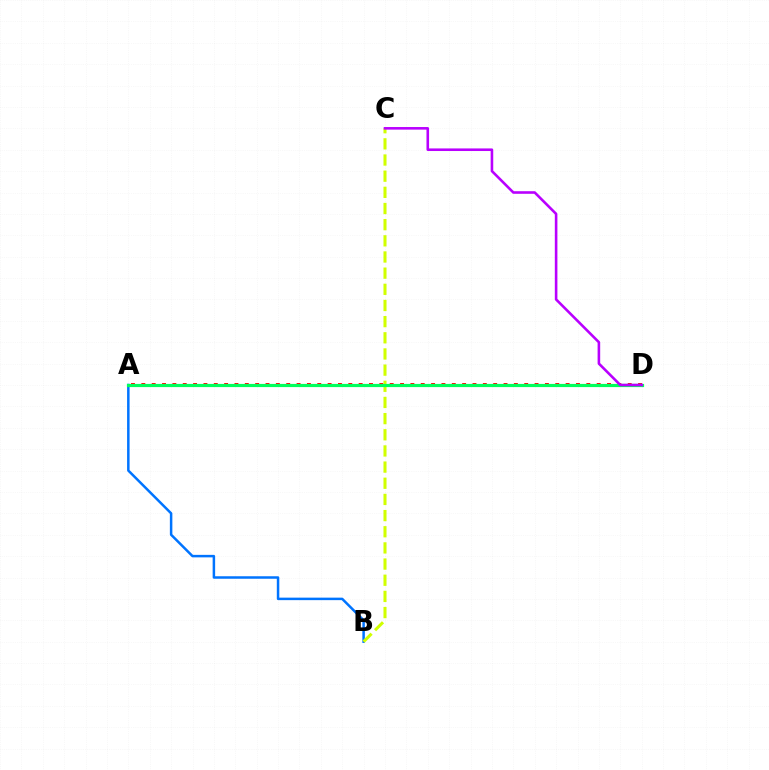{('A', 'B'): [{'color': '#0074ff', 'line_style': 'solid', 'thickness': 1.8}], ('A', 'D'): [{'color': '#ff0000', 'line_style': 'dotted', 'thickness': 2.81}, {'color': '#00ff5c', 'line_style': 'solid', 'thickness': 2.3}], ('B', 'C'): [{'color': '#d1ff00', 'line_style': 'dashed', 'thickness': 2.2}], ('C', 'D'): [{'color': '#b900ff', 'line_style': 'solid', 'thickness': 1.87}]}